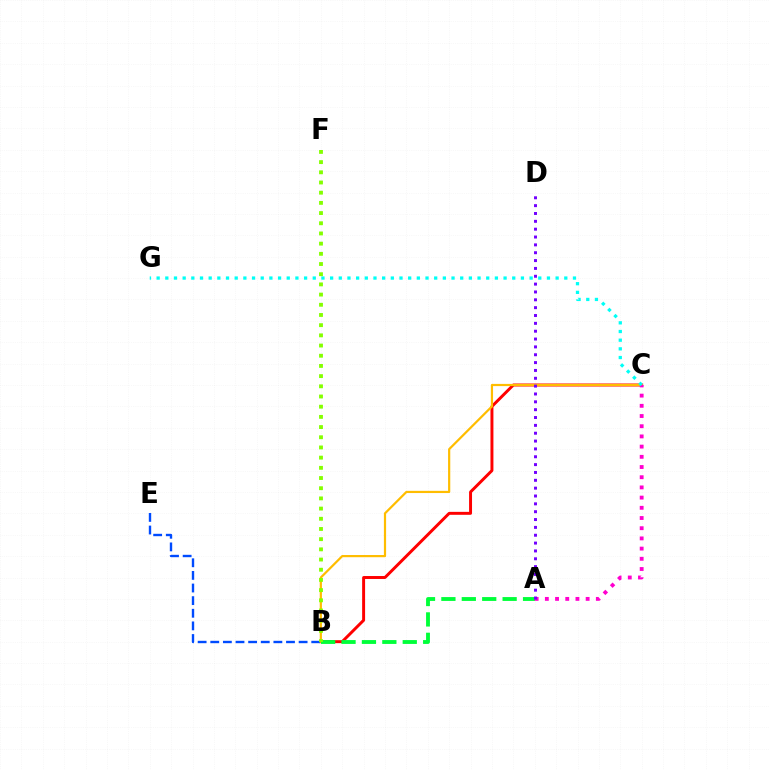{('B', 'C'): [{'color': '#ff0000', 'line_style': 'solid', 'thickness': 2.13}, {'color': '#ffbd00', 'line_style': 'solid', 'thickness': 1.59}], ('B', 'E'): [{'color': '#004bff', 'line_style': 'dashed', 'thickness': 1.71}], ('A', 'B'): [{'color': '#00ff39', 'line_style': 'dashed', 'thickness': 2.77}], ('A', 'C'): [{'color': '#ff00cf', 'line_style': 'dotted', 'thickness': 2.77}], ('C', 'G'): [{'color': '#00fff6', 'line_style': 'dotted', 'thickness': 2.36}], ('B', 'F'): [{'color': '#84ff00', 'line_style': 'dotted', 'thickness': 2.77}], ('A', 'D'): [{'color': '#7200ff', 'line_style': 'dotted', 'thickness': 2.13}]}